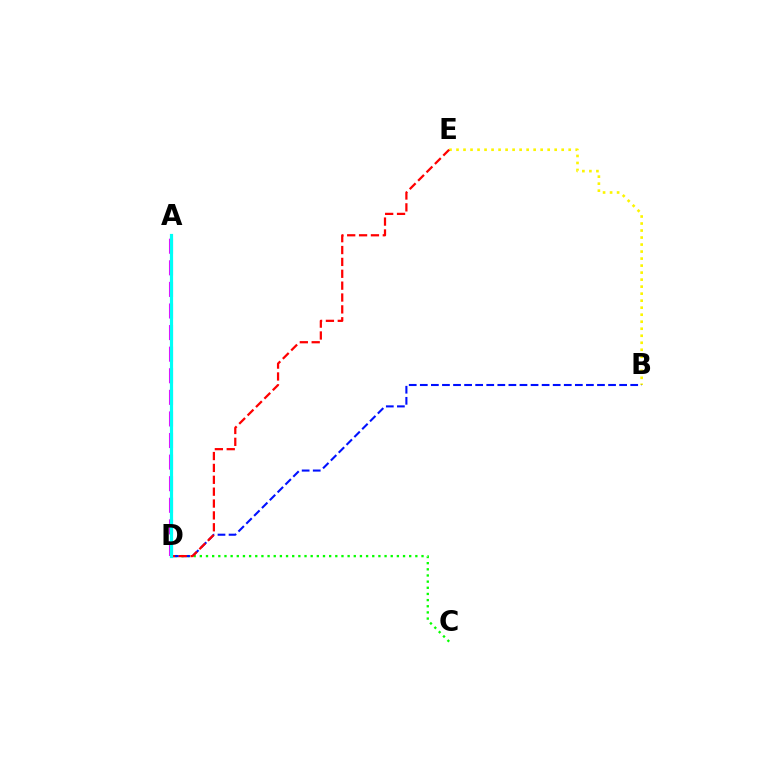{('C', 'D'): [{'color': '#08ff00', 'line_style': 'dotted', 'thickness': 1.67}], ('B', 'E'): [{'color': '#fcf500', 'line_style': 'dotted', 'thickness': 1.91}], ('B', 'D'): [{'color': '#0010ff', 'line_style': 'dashed', 'thickness': 1.5}], ('D', 'E'): [{'color': '#ff0000', 'line_style': 'dashed', 'thickness': 1.61}], ('A', 'D'): [{'color': '#ee00ff', 'line_style': 'dashed', 'thickness': 2.93}, {'color': '#00fff6', 'line_style': 'solid', 'thickness': 2.3}]}